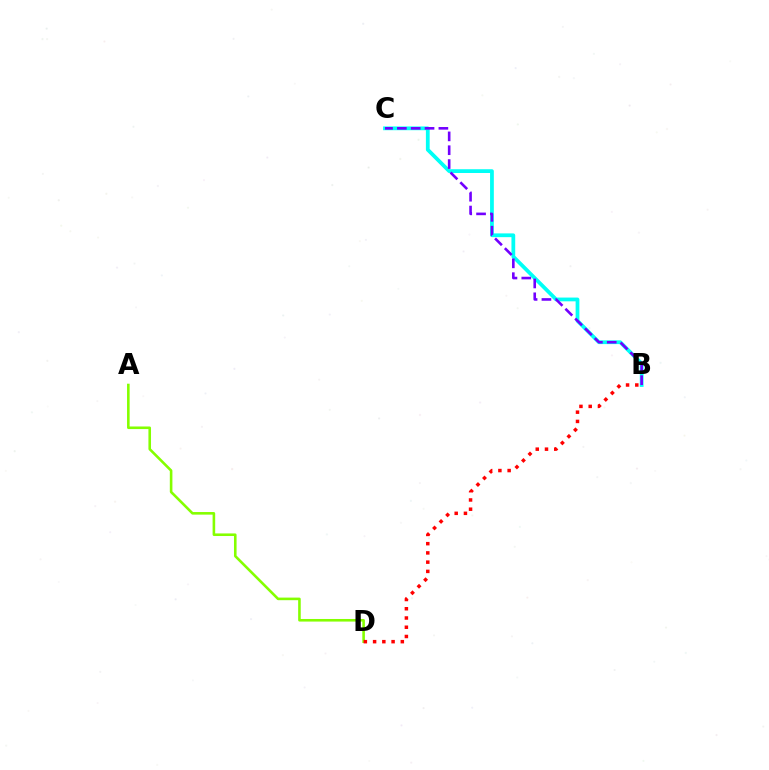{('A', 'D'): [{'color': '#84ff00', 'line_style': 'solid', 'thickness': 1.87}], ('B', 'C'): [{'color': '#00fff6', 'line_style': 'solid', 'thickness': 2.71}, {'color': '#7200ff', 'line_style': 'dashed', 'thickness': 1.88}], ('B', 'D'): [{'color': '#ff0000', 'line_style': 'dotted', 'thickness': 2.51}]}